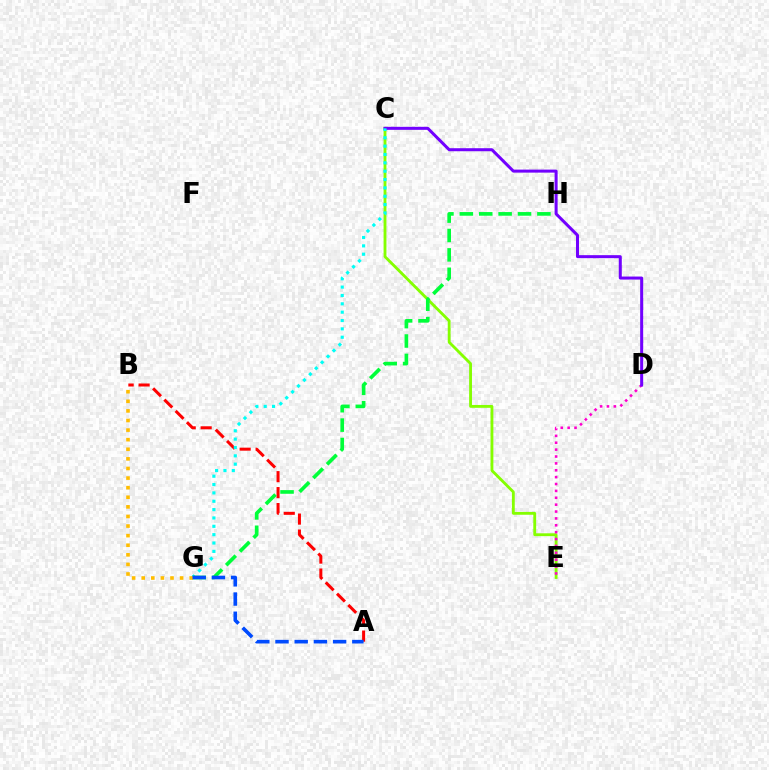{('A', 'B'): [{'color': '#ff0000', 'line_style': 'dashed', 'thickness': 2.17}], ('C', 'E'): [{'color': '#84ff00', 'line_style': 'solid', 'thickness': 2.04}], ('D', 'E'): [{'color': '#ff00cf', 'line_style': 'dotted', 'thickness': 1.87}], ('C', 'D'): [{'color': '#7200ff', 'line_style': 'solid', 'thickness': 2.17}], ('C', 'G'): [{'color': '#00fff6', 'line_style': 'dotted', 'thickness': 2.27}], ('G', 'H'): [{'color': '#00ff39', 'line_style': 'dashed', 'thickness': 2.63}], ('B', 'G'): [{'color': '#ffbd00', 'line_style': 'dotted', 'thickness': 2.61}], ('A', 'G'): [{'color': '#004bff', 'line_style': 'dashed', 'thickness': 2.61}]}